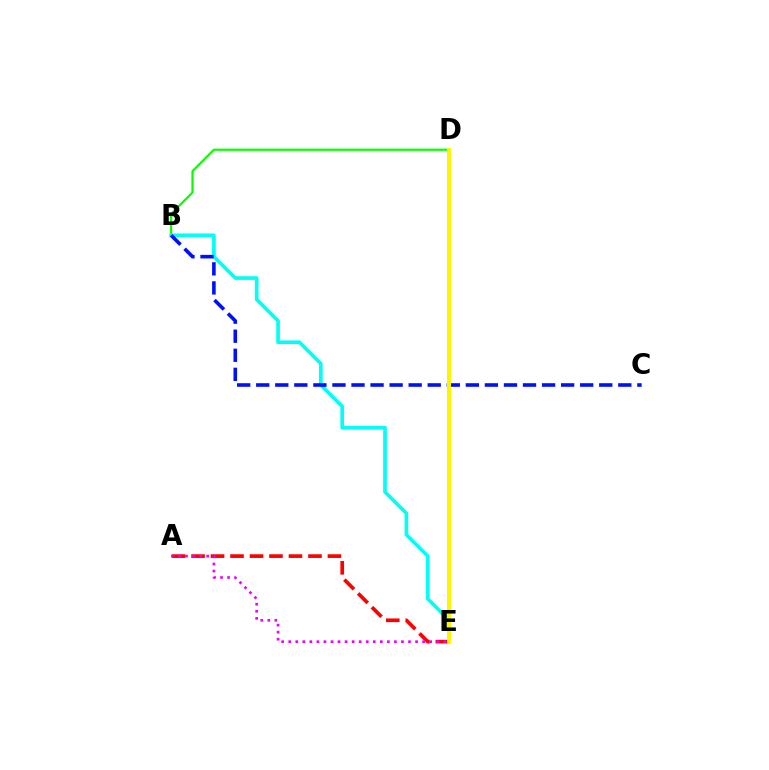{('B', 'D'): [{'color': '#08ff00', 'line_style': 'solid', 'thickness': 1.59}], ('A', 'E'): [{'color': '#ff0000', 'line_style': 'dashed', 'thickness': 2.65}, {'color': '#ee00ff', 'line_style': 'dotted', 'thickness': 1.91}], ('B', 'E'): [{'color': '#00fff6', 'line_style': 'solid', 'thickness': 2.64}], ('B', 'C'): [{'color': '#0010ff', 'line_style': 'dashed', 'thickness': 2.59}], ('D', 'E'): [{'color': '#fcf500', 'line_style': 'solid', 'thickness': 2.87}]}